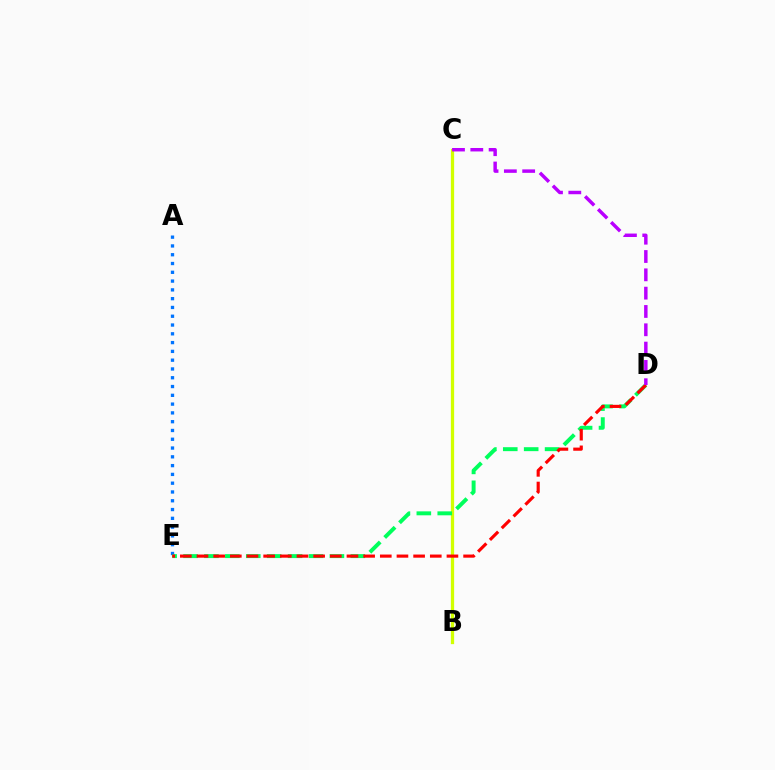{('B', 'C'): [{'color': '#d1ff00', 'line_style': 'solid', 'thickness': 2.35}], ('A', 'E'): [{'color': '#0074ff', 'line_style': 'dotted', 'thickness': 2.39}], ('D', 'E'): [{'color': '#00ff5c', 'line_style': 'dashed', 'thickness': 2.84}, {'color': '#ff0000', 'line_style': 'dashed', 'thickness': 2.26}], ('C', 'D'): [{'color': '#b900ff', 'line_style': 'dashed', 'thickness': 2.49}]}